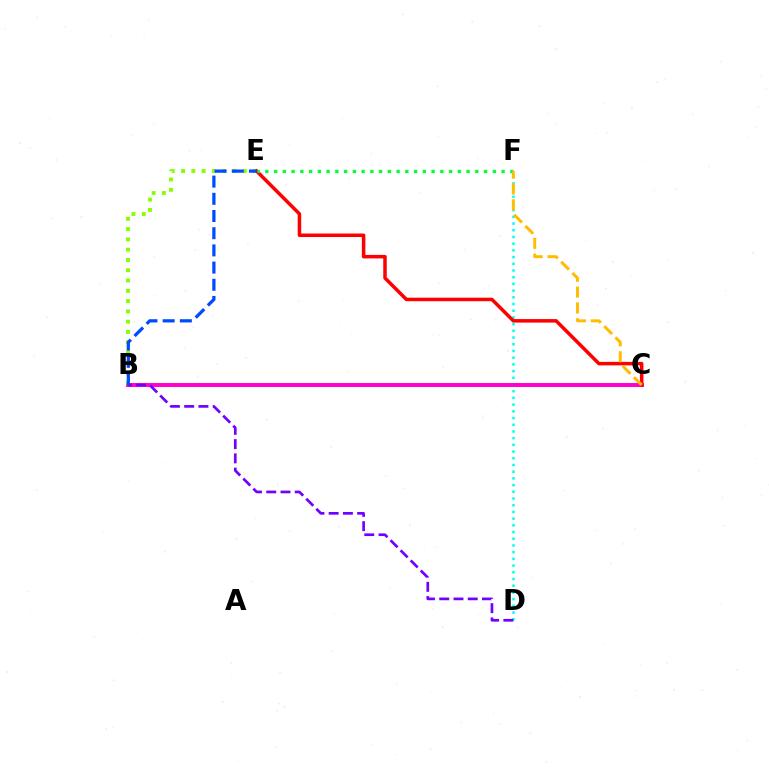{('D', 'F'): [{'color': '#00fff6', 'line_style': 'dotted', 'thickness': 1.82}], ('B', 'C'): [{'color': '#ff00cf', 'line_style': 'solid', 'thickness': 2.84}], ('B', 'E'): [{'color': '#84ff00', 'line_style': 'dotted', 'thickness': 2.79}, {'color': '#004bff', 'line_style': 'dashed', 'thickness': 2.34}], ('C', 'E'): [{'color': '#ff0000', 'line_style': 'solid', 'thickness': 2.53}], ('E', 'F'): [{'color': '#00ff39', 'line_style': 'dotted', 'thickness': 2.38}], ('B', 'D'): [{'color': '#7200ff', 'line_style': 'dashed', 'thickness': 1.94}], ('C', 'F'): [{'color': '#ffbd00', 'line_style': 'dashed', 'thickness': 2.15}]}